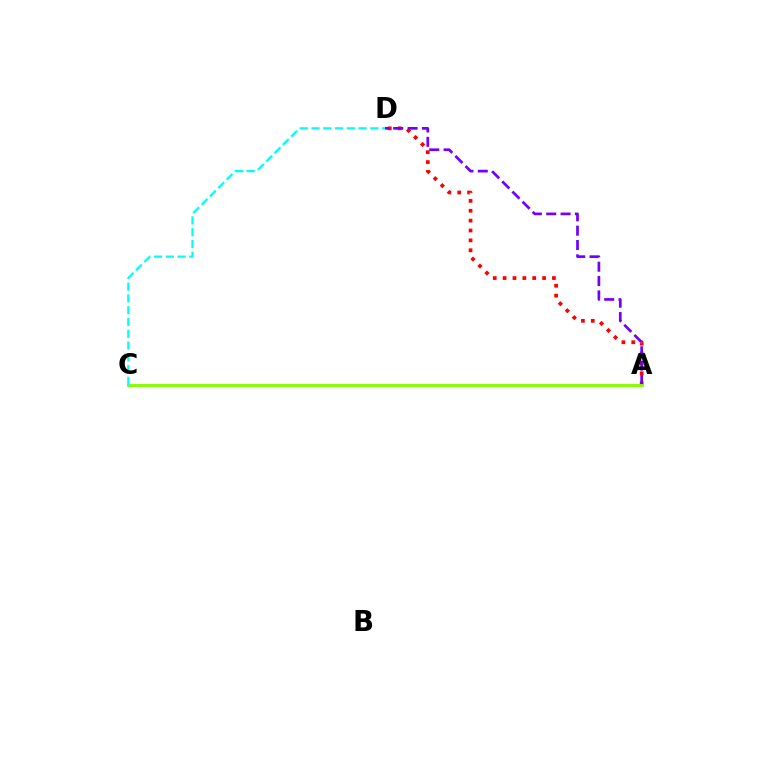{('A', 'D'): [{'color': '#ff0000', 'line_style': 'dotted', 'thickness': 2.68}, {'color': '#7200ff', 'line_style': 'dashed', 'thickness': 1.95}], ('A', 'C'): [{'color': '#84ff00', 'line_style': 'solid', 'thickness': 2.08}], ('C', 'D'): [{'color': '#00fff6', 'line_style': 'dashed', 'thickness': 1.6}]}